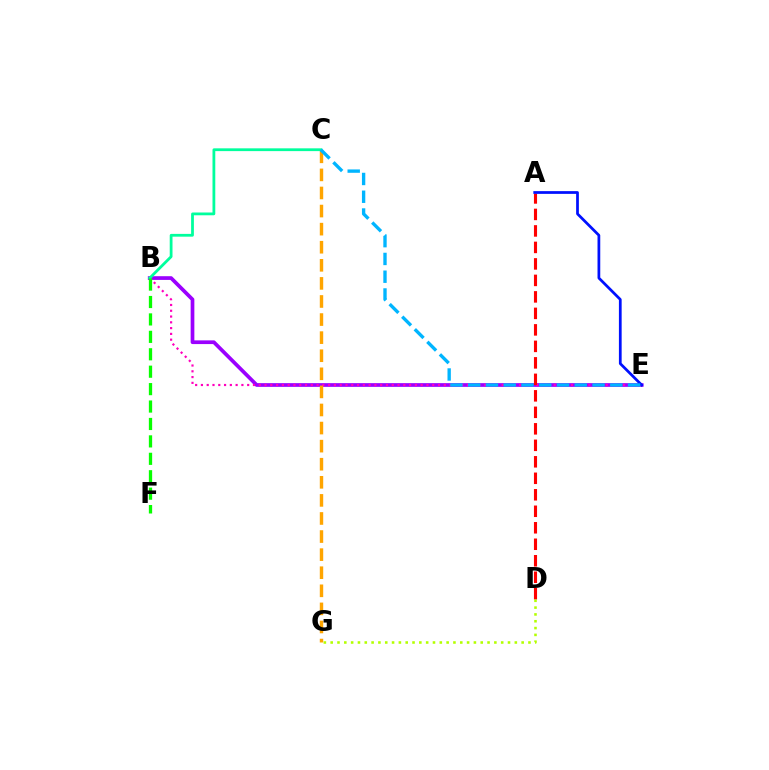{('B', 'E'): [{'color': '#9b00ff', 'line_style': 'solid', 'thickness': 2.67}, {'color': '#ff00bd', 'line_style': 'dotted', 'thickness': 1.57}], ('C', 'G'): [{'color': '#ffa500', 'line_style': 'dashed', 'thickness': 2.46}], ('B', 'C'): [{'color': '#00ff9d', 'line_style': 'solid', 'thickness': 2.0}], ('A', 'D'): [{'color': '#ff0000', 'line_style': 'dashed', 'thickness': 2.24}], ('A', 'E'): [{'color': '#0010ff', 'line_style': 'solid', 'thickness': 1.97}], ('D', 'G'): [{'color': '#b3ff00', 'line_style': 'dotted', 'thickness': 1.85}], ('B', 'F'): [{'color': '#08ff00', 'line_style': 'dashed', 'thickness': 2.37}], ('C', 'E'): [{'color': '#00b5ff', 'line_style': 'dashed', 'thickness': 2.41}]}